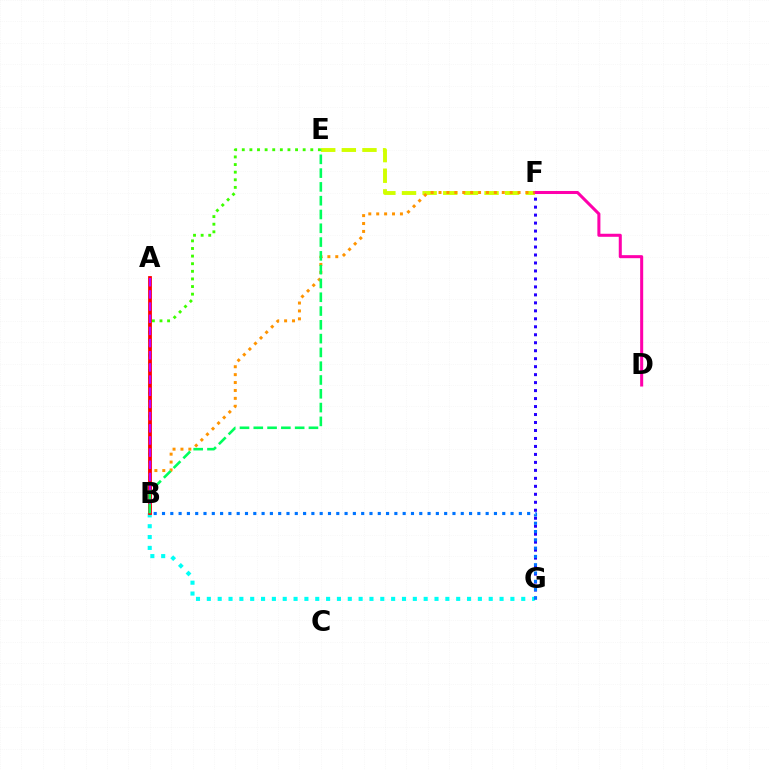{('E', 'F'): [{'color': '#d1ff00', 'line_style': 'dashed', 'thickness': 2.8}], ('B', 'G'): [{'color': '#00fff6', 'line_style': 'dotted', 'thickness': 2.95}, {'color': '#0074ff', 'line_style': 'dotted', 'thickness': 2.25}], ('D', 'F'): [{'color': '#ff00ac', 'line_style': 'solid', 'thickness': 2.19}], ('F', 'G'): [{'color': '#2500ff', 'line_style': 'dotted', 'thickness': 2.17}], ('B', 'E'): [{'color': '#3dff00', 'line_style': 'dotted', 'thickness': 2.07}, {'color': '#00ff5c', 'line_style': 'dashed', 'thickness': 1.87}], ('B', 'F'): [{'color': '#ff9400', 'line_style': 'dotted', 'thickness': 2.15}], ('A', 'B'): [{'color': '#ff0000', 'line_style': 'solid', 'thickness': 2.73}, {'color': '#b900ff', 'line_style': 'dashed', 'thickness': 1.65}]}